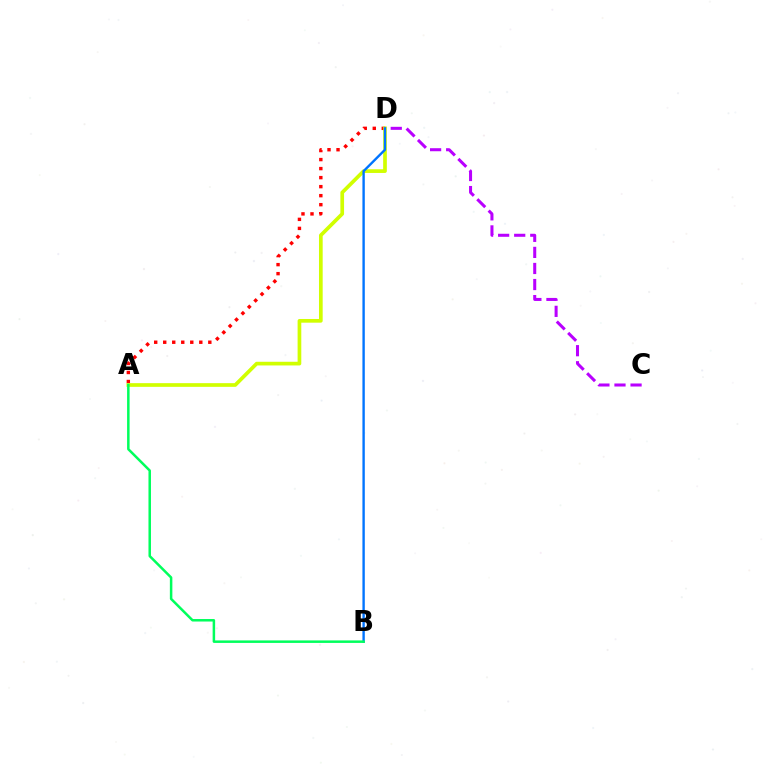{('C', 'D'): [{'color': '#b900ff', 'line_style': 'dashed', 'thickness': 2.18}], ('A', 'D'): [{'color': '#ff0000', 'line_style': 'dotted', 'thickness': 2.45}, {'color': '#d1ff00', 'line_style': 'solid', 'thickness': 2.66}], ('B', 'D'): [{'color': '#0074ff', 'line_style': 'solid', 'thickness': 1.72}], ('A', 'B'): [{'color': '#00ff5c', 'line_style': 'solid', 'thickness': 1.8}]}